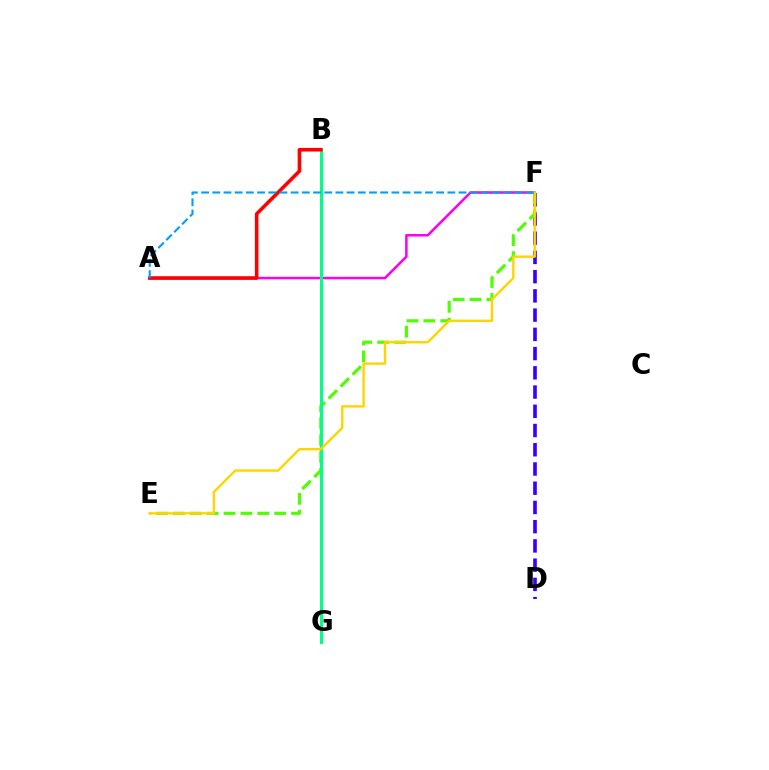{('D', 'F'): [{'color': '#3700ff', 'line_style': 'dashed', 'thickness': 2.61}], ('E', 'F'): [{'color': '#4fff00', 'line_style': 'dashed', 'thickness': 2.3}, {'color': '#ffd500', 'line_style': 'solid', 'thickness': 1.74}], ('A', 'F'): [{'color': '#ff00ed', 'line_style': 'solid', 'thickness': 1.82}, {'color': '#009eff', 'line_style': 'dashed', 'thickness': 1.52}], ('B', 'G'): [{'color': '#00ff86', 'line_style': 'solid', 'thickness': 2.15}], ('A', 'B'): [{'color': '#ff0000', 'line_style': 'solid', 'thickness': 2.58}]}